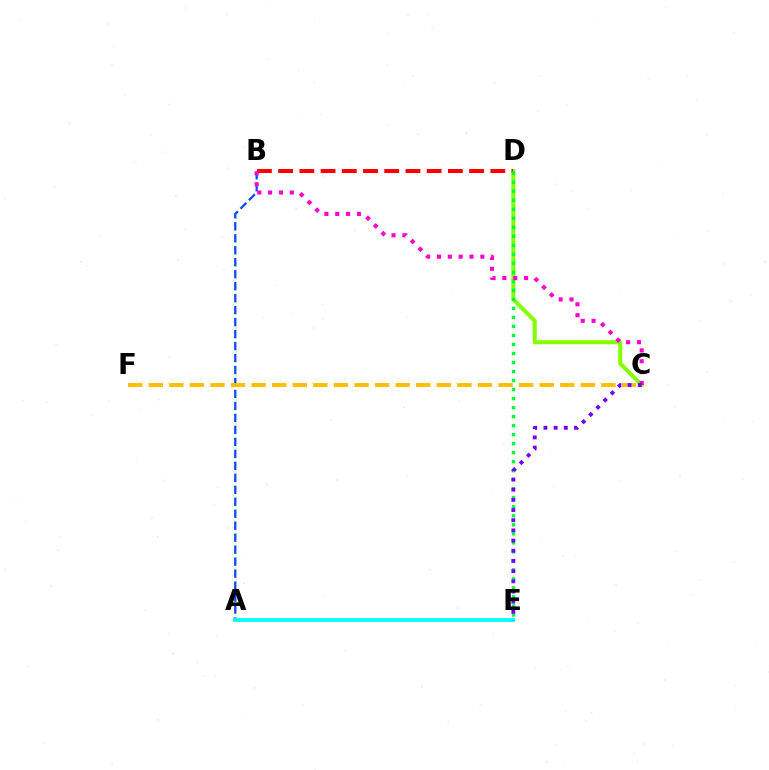{('A', 'B'): [{'color': '#004bff', 'line_style': 'dashed', 'thickness': 1.63}], ('A', 'E'): [{'color': '#00fff6', 'line_style': 'solid', 'thickness': 2.74}], ('C', 'D'): [{'color': '#84ff00', 'line_style': 'solid', 'thickness': 2.9}], ('B', 'D'): [{'color': '#ff0000', 'line_style': 'dashed', 'thickness': 2.88}], ('C', 'F'): [{'color': '#ffbd00', 'line_style': 'dashed', 'thickness': 2.8}], ('D', 'E'): [{'color': '#00ff39', 'line_style': 'dotted', 'thickness': 2.45}], ('B', 'C'): [{'color': '#ff00cf', 'line_style': 'dotted', 'thickness': 2.95}], ('C', 'E'): [{'color': '#7200ff', 'line_style': 'dotted', 'thickness': 2.77}]}